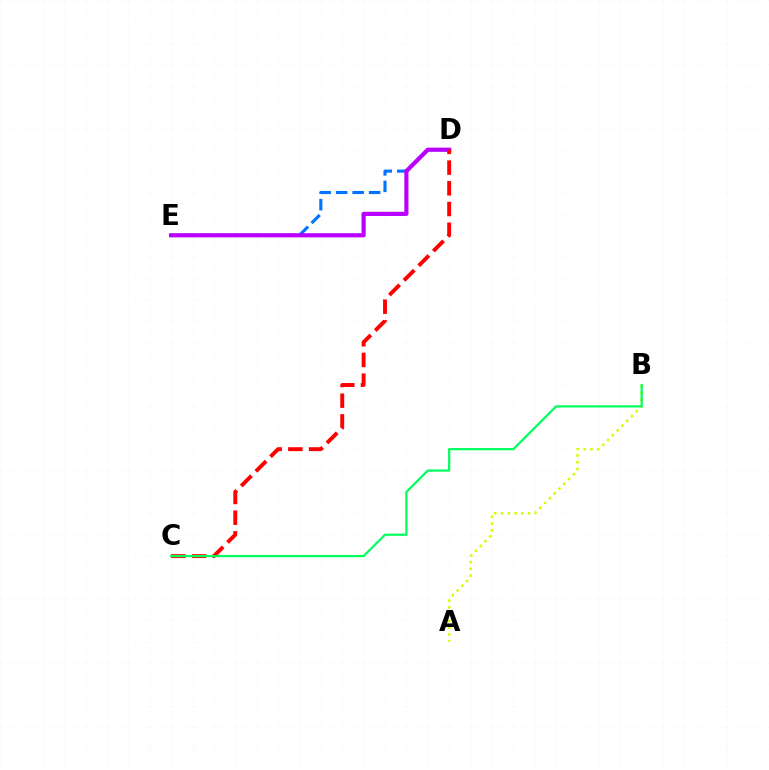{('D', 'E'): [{'color': '#0074ff', 'line_style': 'dashed', 'thickness': 2.24}, {'color': '#b900ff', 'line_style': 'solid', 'thickness': 2.99}], ('A', 'B'): [{'color': '#d1ff00', 'line_style': 'dotted', 'thickness': 1.84}], ('C', 'D'): [{'color': '#ff0000', 'line_style': 'dashed', 'thickness': 2.81}], ('B', 'C'): [{'color': '#00ff5c', 'line_style': 'solid', 'thickness': 1.59}]}